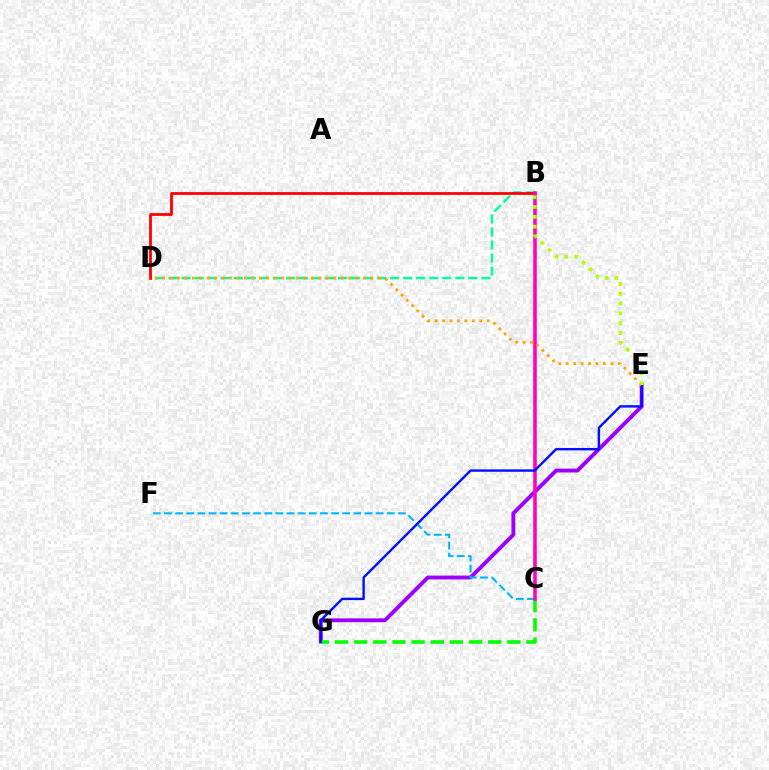{('B', 'D'): [{'color': '#00ff9d', 'line_style': 'dashed', 'thickness': 1.77}, {'color': '#ff0000', 'line_style': 'solid', 'thickness': 2.0}], ('E', 'G'): [{'color': '#9b00ff', 'line_style': 'solid', 'thickness': 2.78}, {'color': '#0010ff', 'line_style': 'solid', 'thickness': 1.74}], ('C', 'G'): [{'color': '#08ff00', 'line_style': 'dashed', 'thickness': 2.6}], ('C', 'F'): [{'color': '#00b5ff', 'line_style': 'dashed', 'thickness': 1.51}], ('B', 'C'): [{'color': '#ff00bd', 'line_style': 'solid', 'thickness': 2.55}], ('D', 'E'): [{'color': '#ffa500', 'line_style': 'dotted', 'thickness': 2.02}], ('B', 'E'): [{'color': '#b3ff00', 'line_style': 'dotted', 'thickness': 2.67}]}